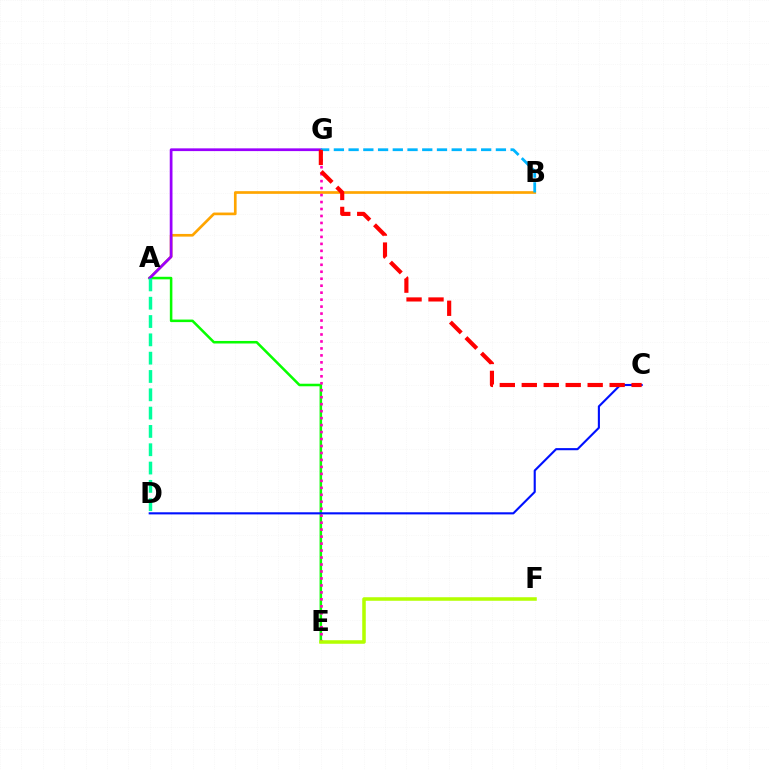{('A', 'B'): [{'color': '#ffa500', 'line_style': 'solid', 'thickness': 1.93}], ('A', 'E'): [{'color': '#08ff00', 'line_style': 'solid', 'thickness': 1.83}], ('A', 'G'): [{'color': '#9b00ff', 'line_style': 'solid', 'thickness': 1.98}], ('C', 'D'): [{'color': '#0010ff', 'line_style': 'solid', 'thickness': 1.52}], ('E', 'G'): [{'color': '#ff00bd', 'line_style': 'dotted', 'thickness': 1.89}], ('B', 'G'): [{'color': '#00b5ff', 'line_style': 'dashed', 'thickness': 2.0}], ('C', 'G'): [{'color': '#ff0000', 'line_style': 'dashed', 'thickness': 2.98}], ('A', 'D'): [{'color': '#00ff9d', 'line_style': 'dashed', 'thickness': 2.49}], ('E', 'F'): [{'color': '#b3ff00', 'line_style': 'solid', 'thickness': 2.54}]}